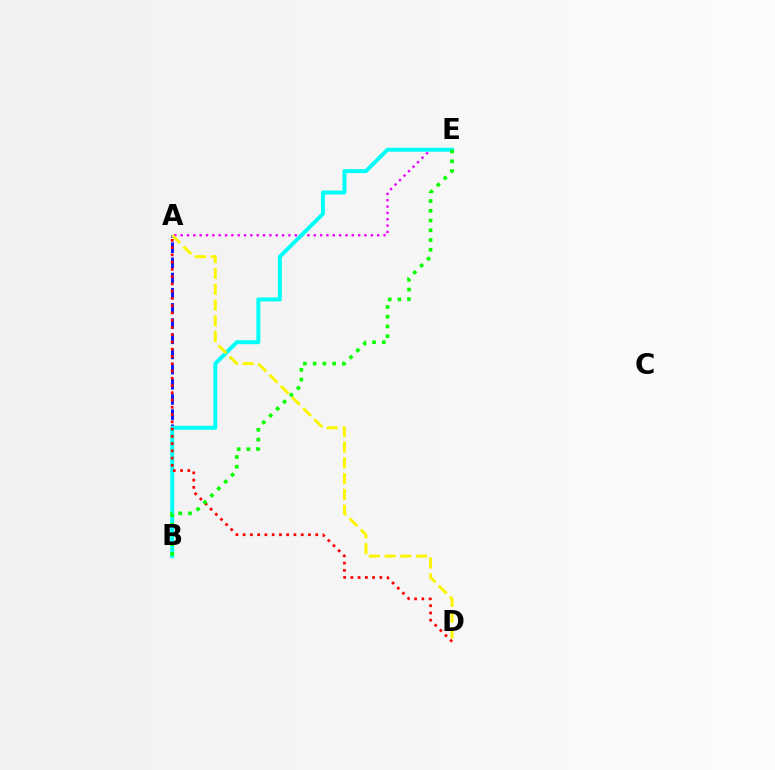{('A', 'B'): [{'color': '#0010ff', 'line_style': 'dashed', 'thickness': 2.06}], ('A', 'E'): [{'color': '#ee00ff', 'line_style': 'dotted', 'thickness': 1.72}], ('B', 'E'): [{'color': '#00fff6', 'line_style': 'solid', 'thickness': 2.84}, {'color': '#08ff00', 'line_style': 'dotted', 'thickness': 2.65}], ('A', 'D'): [{'color': '#ff0000', 'line_style': 'dotted', 'thickness': 1.97}, {'color': '#fcf500', 'line_style': 'dashed', 'thickness': 2.14}]}